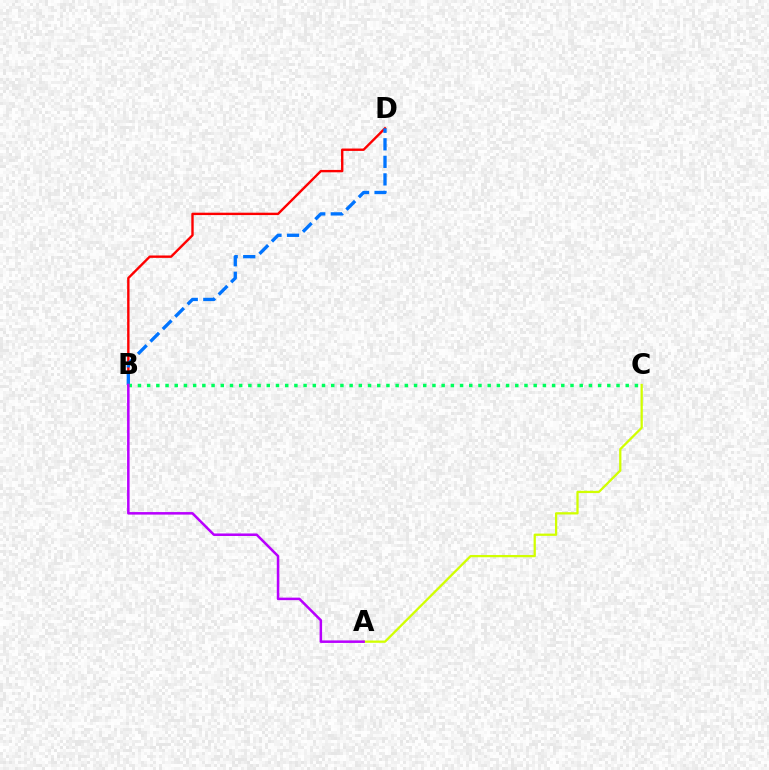{('B', 'D'): [{'color': '#ff0000', 'line_style': 'solid', 'thickness': 1.72}, {'color': '#0074ff', 'line_style': 'dashed', 'thickness': 2.38}], ('B', 'C'): [{'color': '#00ff5c', 'line_style': 'dotted', 'thickness': 2.5}], ('A', 'C'): [{'color': '#d1ff00', 'line_style': 'solid', 'thickness': 1.63}], ('A', 'B'): [{'color': '#b900ff', 'line_style': 'solid', 'thickness': 1.82}]}